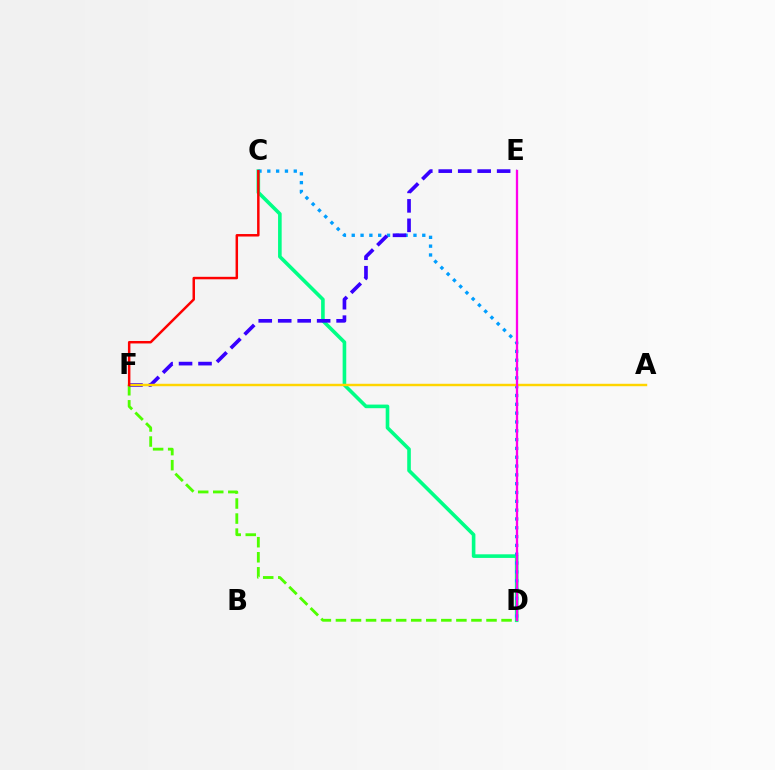{('C', 'D'): [{'color': '#00ff86', 'line_style': 'solid', 'thickness': 2.6}, {'color': '#009eff', 'line_style': 'dotted', 'thickness': 2.4}], ('D', 'F'): [{'color': '#4fff00', 'line_style': 'dashed', 'thickness': 2.05}], ('E', 'F'): [{'color': '#3700ff', 'line_style': 'dashed', 'thickness': 2.64}], ('A', 'F'): [{'color': '#ffd500', 'line_style': 'solid', 'thickness': 1.76}], ('C', 'F'): [{'color': '#ff0000', 'line_style': 'solid', 'thickness': 1.79}], ('D', 'E'): [{'color': '#ff00ed', 'line_style': 'solid', 'thickness': 1.66}]}